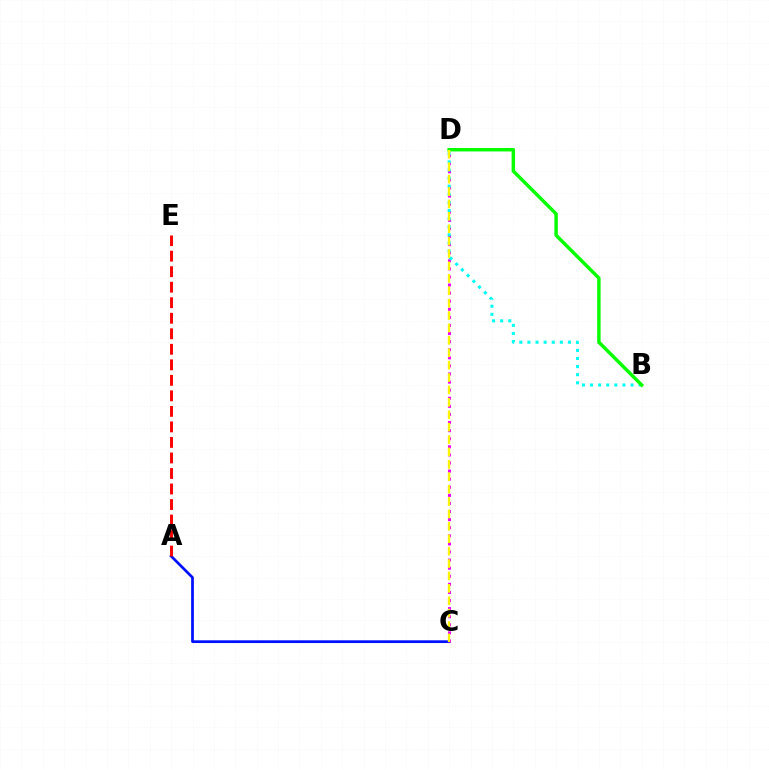{('A', 'C'): [{'color': '#0010ff', 'line_style': 'solid', 'thickness': 1.96}], ('A', 'E'): [{'color': '#ff0000', 'line_style': 'dashed', 'thickness': 2.11}], ('C', 'D'): [{'color': '#ee00ff', 'line_style': 'dotted', 'thickness': 2.2}, {'color': '#fcf500', 'line_style': 'dashed', 'thickness': 1.68}], ('B', 'D'): [{'color': '#00fff6', 'line_style': 'dotted', 'thickness': 2.2}, {'color': '#08ff00', 'line_style': 'solid', 'thickness': 2.49}]}